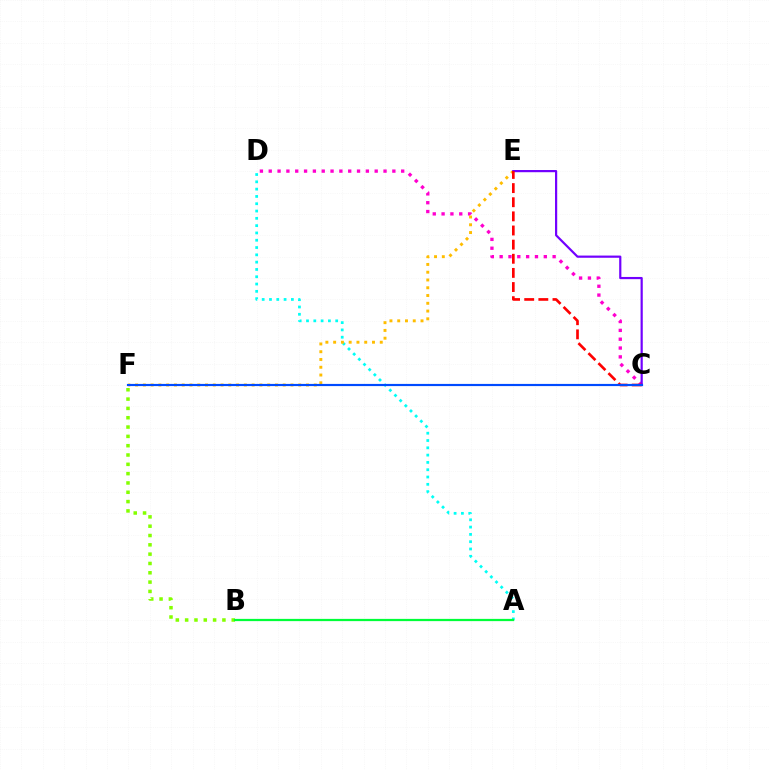{('A', 'D'): [{'color': '#00fff6', 'line_style': 'dotted', 'thickness': 1.98}], ('C', 'D'): [{'color': '#ff00cf', 'line_style': 'dotted', 'thickness': 2.4}], ('E', 'F'): [{'color': '#ffbd00', 'line_style': 'dotted', 'thickness': 2.11}], ('B', 'F'): [{'color': '#84ff00', 'line_style': 'dotted', 'thickness': 2.53}], ('C', 'E'): [{'color': '#7200ff', 'line_style': 'solid', 'thickness': 1.58}, {'color': '#ff0000', 'line_style': 'dashed', 'thickness': 1.92}], ('A', 'B'): [{'color': '#00ff39', 'line_style': 'solid', 'thickness': 1.61}], ('C', 'F'): [{'color': '#004bff', 'line_style': 'solid', 'thickness': 1.56}]}